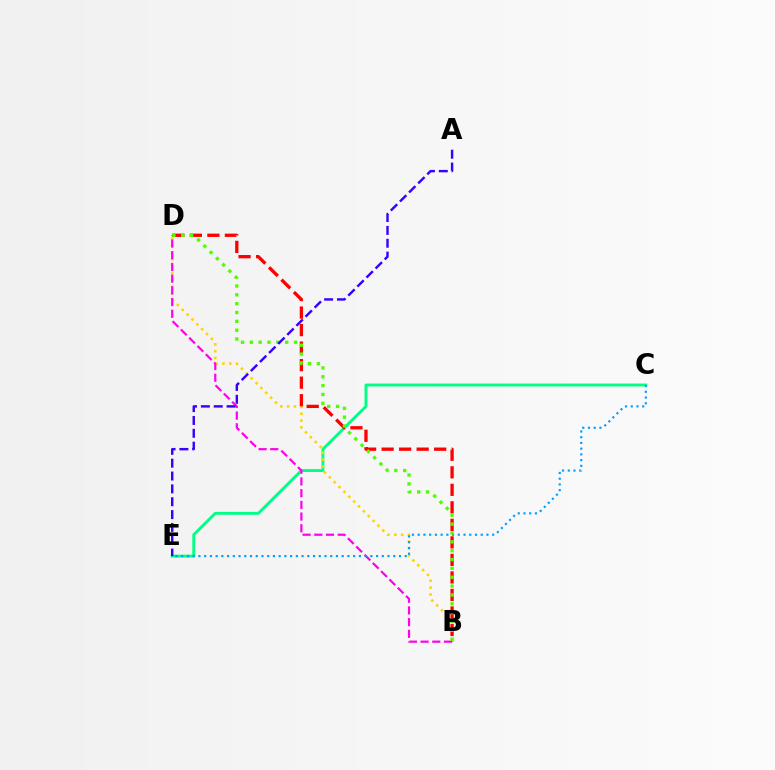{('C', 'E'): [{'color': '#00ff86', 'line_style': 'solid', 'thickness': 2.09}, {'color': '#009eff', 'line_style': 'dotted', 'thickness': 1.56}], ('B', 'D'): [{'color': '#ffd500', 'line_style': 'dotted', 'thickness': 1.86}, {'color': '#ff00ed', 'line_style': 'dashed', 'thickness': 1.59}, {'color': '#ff0000', 'line_style': 'dashed', 'thickness': 2.38}, {'color': '#4fff00', 'line_style': 'dotted', 'thickness': 2.4}], ('A', 'E'): [{'color': '#3700ff', 'line_style': 'dashed', 'thickness': 1.75}]}